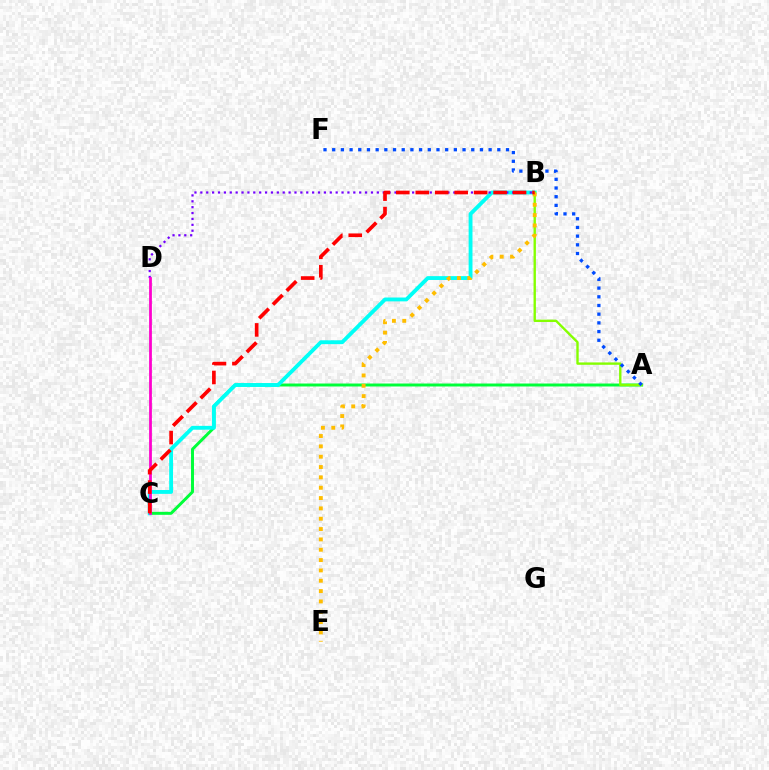{('A', 'C'): [{'color': '#00ff39', 'line_style': 'solid', 'thickness': 2.13}], ('B', 'C'): [{'color': '#00fff6', 'line_style': 'solid', 'thickness': 2.77}, {'color': '#ff0000', 'line_style': 'dashed', 'thickness': 2.64}], ('B', 'D'): [{'color': '#7200ff', 'line_style': 'dotted', 'thickness': 1.6}], ('A', 'B'): [{'color': '#84ff00', 'line_style': 'solid', 'thickness': 1.71}], ('A', 'F'): [{'color': '#004bff', 'line_style': 'dotted', 'thickness': 2.36}], ('C', 'D'): [{'color': '#ff00cf', 'line_style': 'solid', 'thickness': 1.99}], ('B', 'E'): [{'color': '#ffbd00', 'line_style': 'dotted', 'thickness': 2.81}]}